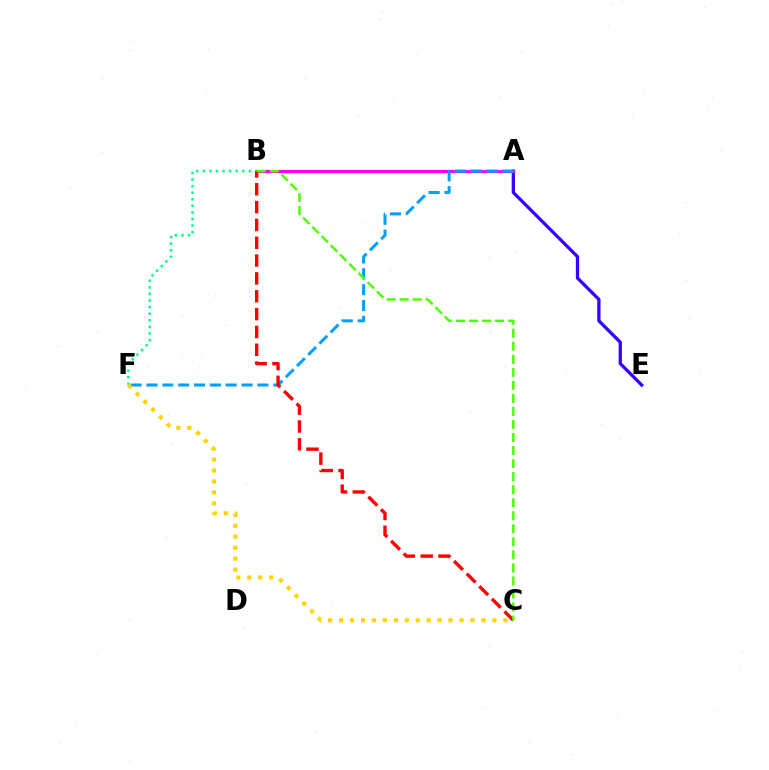{('A', 'E'): [{'color': '#3700ff', 'line_style': 'solid', 'thickness': 2.36}], ('A', 'B'): [{'color': '#ff00ed', 'line_style': 'solid', 'thickness': 2.29}], ('A', 'F'): [{'color': '#009eff', 'line_style': 'dashed', 'thickness': 2.15}], ('B', 'F'): [{'color': '#00ff86', 'line_style': 'dotted', 'thickness': 1.79}], ('C', 'F'): [{'color': '#ffd500', 'line_style': 'dotted', 'thickness': 2.98}], ('B', 'C'): [{'color': '#ff0000', 'line_style': 'dashed', 'thickness': 2.42}, {'color': '#4fff00', 'line_style': 'dashed', 'thickness': 1.77}]}